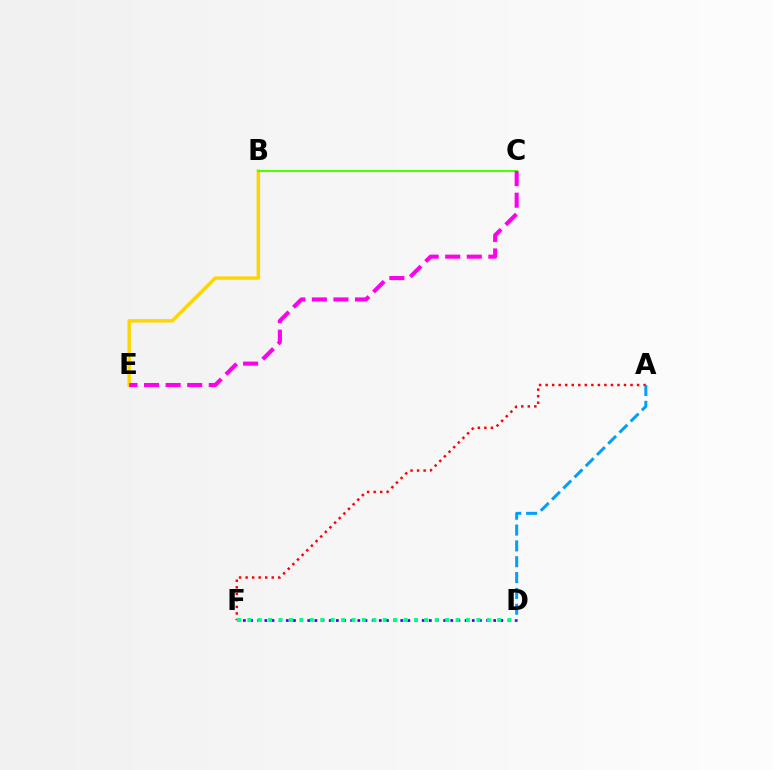{('D', 'F'): [{'color': '#3700ff', 'line_style': 'dotted', 'thickness': 1.94}, {'color': '#00ff86', 'line_style': 'dotted', 'thickness': 2.83}], ('B', 'E'): [{'color': '#ffd500', 'line_style': 'solid', 'thickness': 2.47}], ('A', 'F'): [{'color': '#ff0000', 'line_style': 'dotted', 'thickness': 1.77}], ('A', 'D'): [{'color': '#009eff', 'line_style': 'dashed', 'thickness': 2.15}], ('B', 'C'): [{'color': '#4fff00', 'line_style': 'solid', 'thickness': 1.51}], ('C', 'E'): [{'color': '#ff00ed', 'line_style': 'dashed', 'thickness': 2.93}]}